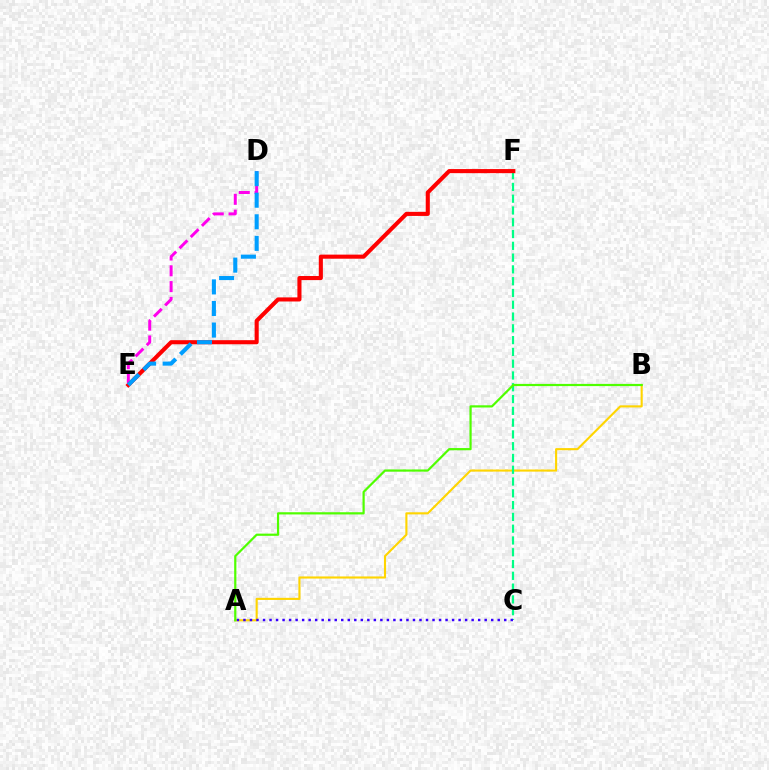{('A', 'B'): [{'color': '#ffd500', 'line_style': 'solid', 'thickness': 1.52}, {'color': '#4fff00', 'line_style': 'solid', 'thickness': 1.59}], ('C', 'F'): [{'color': '#00ff86', 'line_style': 'dashed', 'thickness': 1.6}], ('D', 'E'): [{'color': '#ff00ed', 'line_style': 'dashed', 'thickness': 2.15}, {'color': '#009eff', 'line_style': 'dashed', 'thickness': 2.93}], ('A', 'C'): [{'color': '#3700ff', 'line_style': 'dotted', 'thickness': 1.77}], ('E', 'F'): [{'color': '#ff0000', 'line_style': 'solid', 'thickness': 2.94}]}